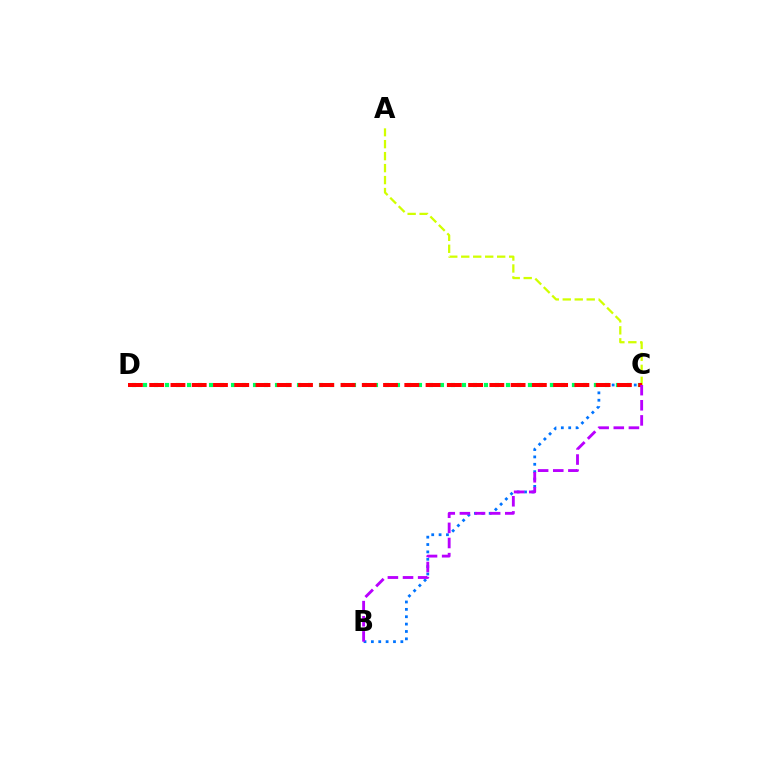{('A', 'C'): [{'color': '#d1ff00', 'line_style': 'dashed', 'thickness': 1.63}], ('B', 'C'): [{'color': '#0074ff', 'line_style': 'dotted', 'thickness': 2.0}, {'color': '#b900ff', 'line_style': 'dashed', 'thickness': 2.06}], ('C', 'D'): [{'color': '#00ff5c', 'line_style': 'dotted', 'thickness': 2.99}, {'color': '#ff0000', 'line_style': 'dashed', 'thickness': 2.89}]}